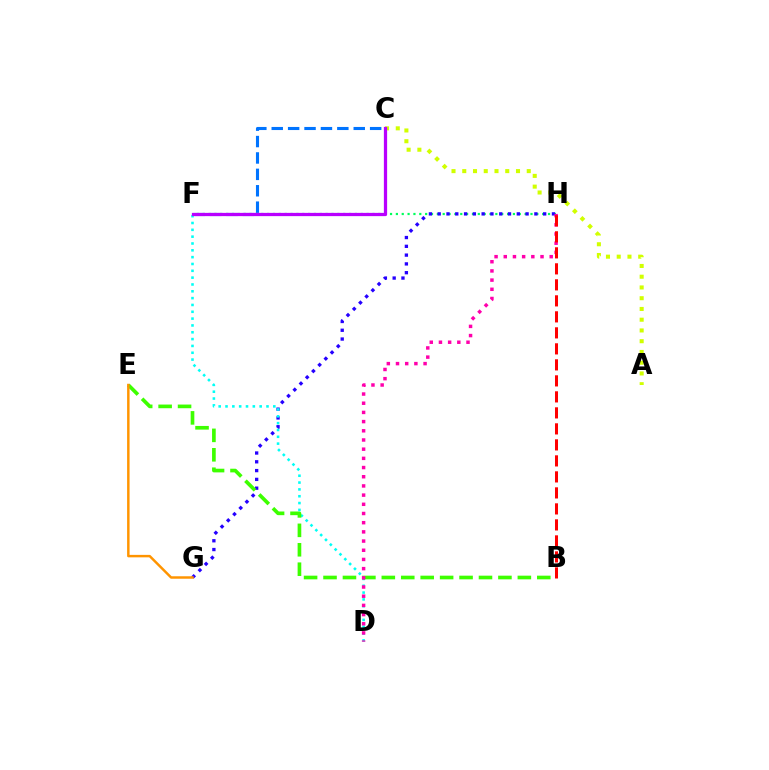{('F', 'H'): [{'color': '#00ff5c', 'line_style': 'dotted', 'thickness': 1.59}], ('G', 'H'): [{'color': '#2500ff', 'line_style': 'dotted', 'thickness': 2.39}], ('D', 'F'): [{'color': '#00fff6', 'line_style': 'dotted', 'thickness': 1.86}], ('B', 'E'): [{'color': '#3dff00', 'line_style': 'dashed', 'thickness': 2.64}], ('A', 'C'): [{'color': '#d1ff00', 'line_style': 'dotted', 'thickness': 2.92}], ('D', 'H'): [{'color': '#ff00ac', 'line_style': 'dotted', 'thickness': 2.5}], ('C', 'F'): [{'color': '#0074ff', 'line_style': 'dashed', 'thickness': 2.23}, {'color': '#b900ff', 'line_style': 'solid', 'thickness': 2.34}], ('B', 'H'): [{'color': '#ff0000', 'line_style': 'dashed', 'thickness': 2.17}], ('E', 'G'): [{'color': '#ff9400', 'line_style': 'solid', 'thickness': 1.78}]}